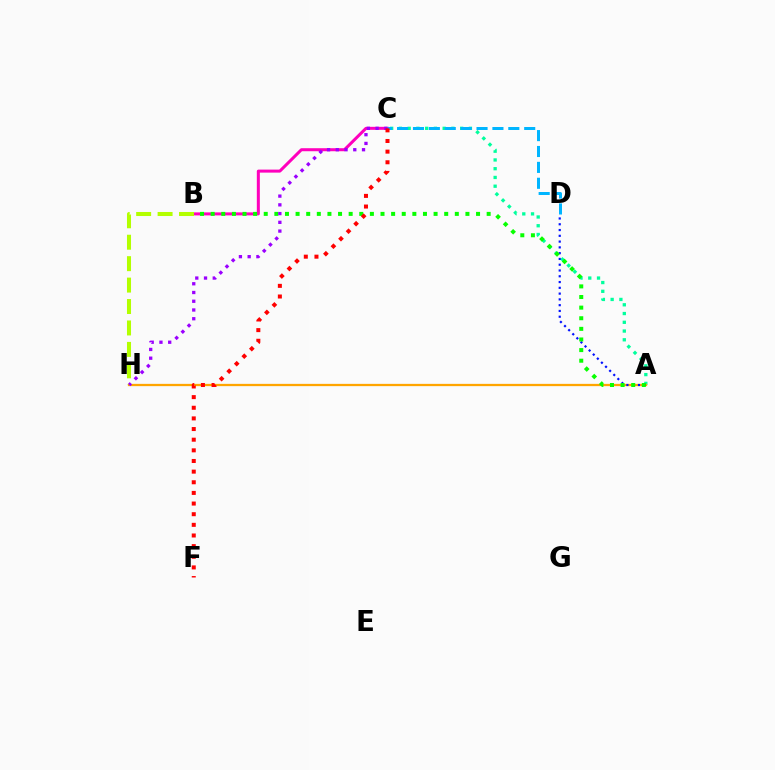{('A', 'C'): [{'color': '#00ff9d', 'line_style': 'dotted', 'thickness': 2.38}], ('B', 'C'): [{'color': '#ff00bd', 'line_style': 'solid', 'thickness': 2.17}], ('A', 'H'): [{'color': '#ffa500', 'line_style': 'solid', 'thickness': 1.64}], ('A', 'D'): [{'color': '#0010ff', 'line_style': 'dotted', 'thickness': 1.57}], ('C', 'D'): [{'color': '#00b5ff', 'line_style': 'dashed', 'thickness': 2.16}], ('B', 'H'): [{'color': '#b3ff00', 'line_style': 'dashed', 'thickness': 2.91}], ('A', 'B'): [{'color': '#08ff00', 'line_style': 'dotted', 'thickness': 2.88}], ('C', 'H'): [{'color': '#9b00ff', 'line_style': 'dotted', 'thickness': 2.38}], ('C', 'F'): [{'color': '#ff0000', 'line_style': 'dotted', 'thickness': 2.89}]}